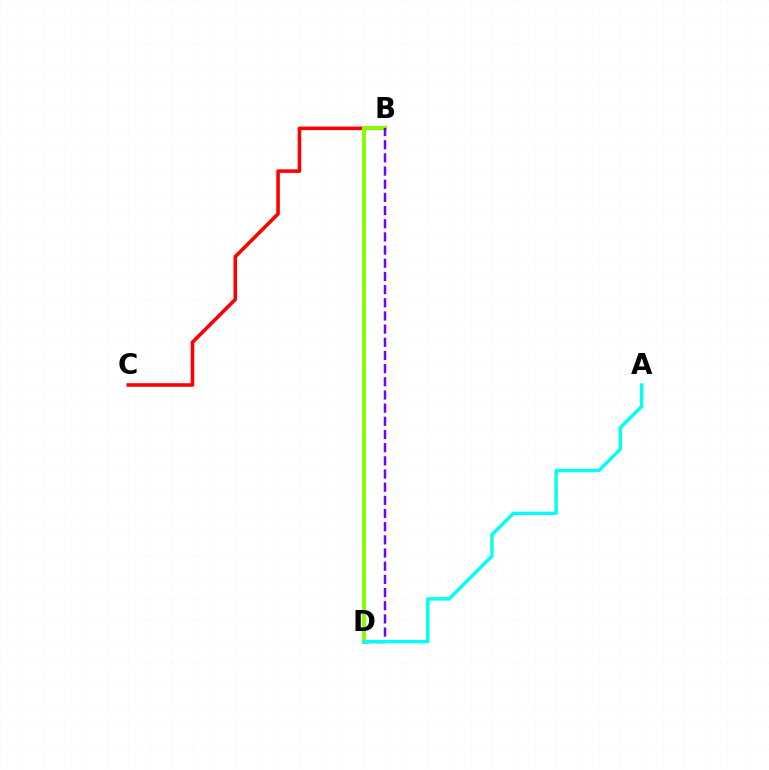{('B', 'C'): [{'color': '#ff0000', 'line_style': 'solid', 'thickness': 2.57}], ('B', 'D'): [{'color': '#84ff00', 'line_style': 'solid', 'thickness': 2.81}, {'color': '#7200ff', 'line_style': 'dashed', 'thickness': 1.79}], ('A', 'D'): [{'color': '#00fff6', 'line_style': 'solid', 'thickness': 2.44}]}